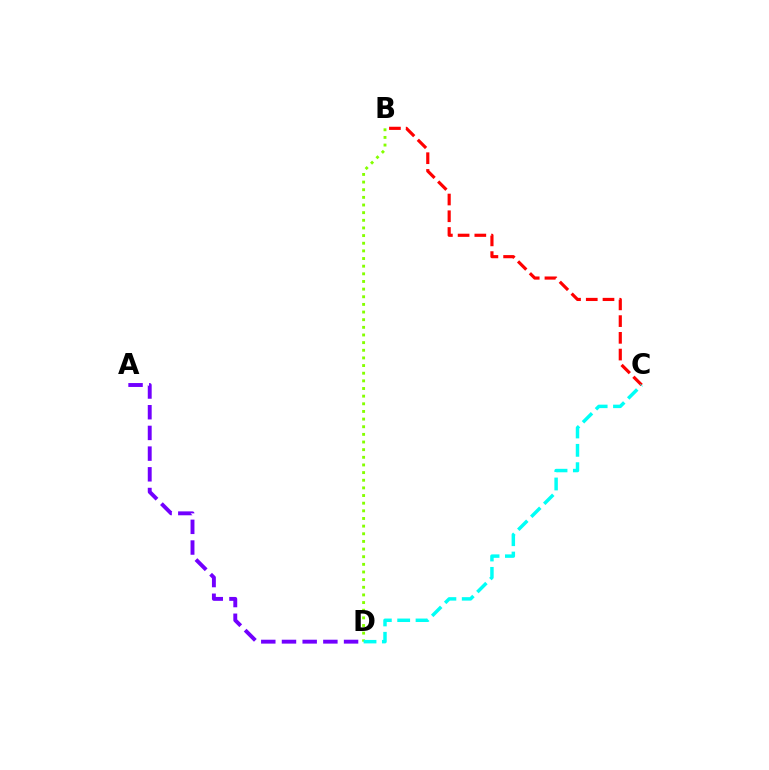{('B', 'D'): [{'color': '#84ff00', 'line_style': 'dotted', 'thickness': 2.08}], ('B', 'C'): [{'color': '#ff0000', 'line_style': 'dashed', 'thickness': 2.27}], ('C', 'D'): [{'color': '#00fff6', 'line_style': 'dashed', 'thickness': 2.49}], ('A', 'D'): [{'color': '#7200ff', 'line_style': 'dashed', 'thickness': 2.81}]}